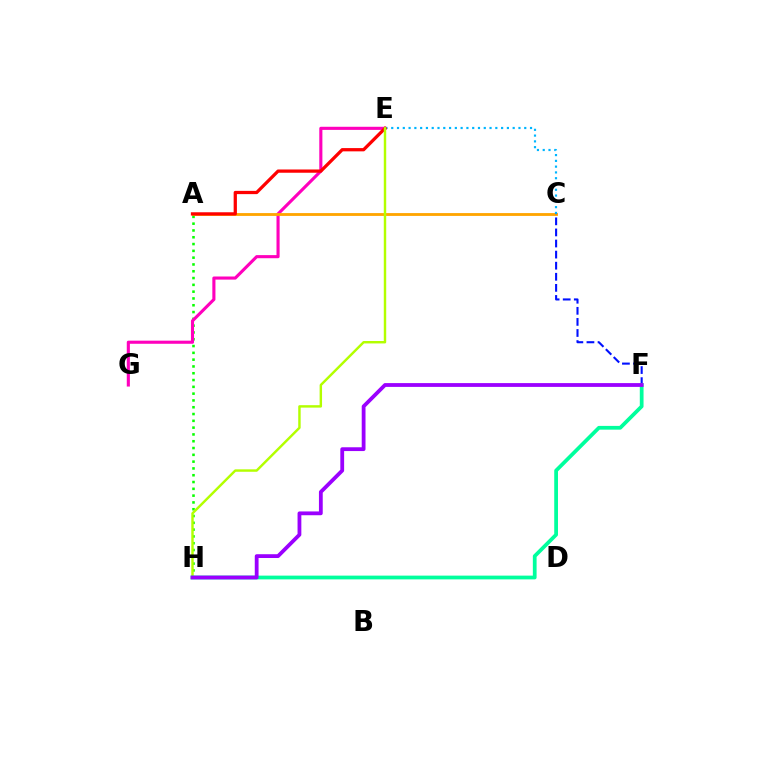{('A', 'H'): [{'color': '#08ff00', 'line_style': 'dotted', 'thickness': 1.85}], ('E', 'G'): [{'color': '#ff00bd', 'line_style': 'solid', 'thickness': 2.24}], ('A', 'C'): [{'color': '#ffa500', 'line_style': 'solid', 'thickness': 2.03}], ('C', 'E'): [{'color': '#00b5ff', 'line_style': 'dotted', 'thickness': 1.57}], ('A', 'E'): [{'color': '#ff0000', 'line_style': 'solid', 'thickness': 2.34}], ('C', 'F'): [{'color': '#0010ff', 'line_style': 'dashed', 'thickness': 1.51}], ('E', 'H'): [{'color': '#b3ff00', 'line_style': 'solid', 'thickness': 1.75}], ('F', 'H'): [{'color': '#00ff9d', 'line_style': 'solid', 'thickness': 2.7}, {'color': '#9b00ff', 'line_style': 'solid', 'thickness': 2.73}]}